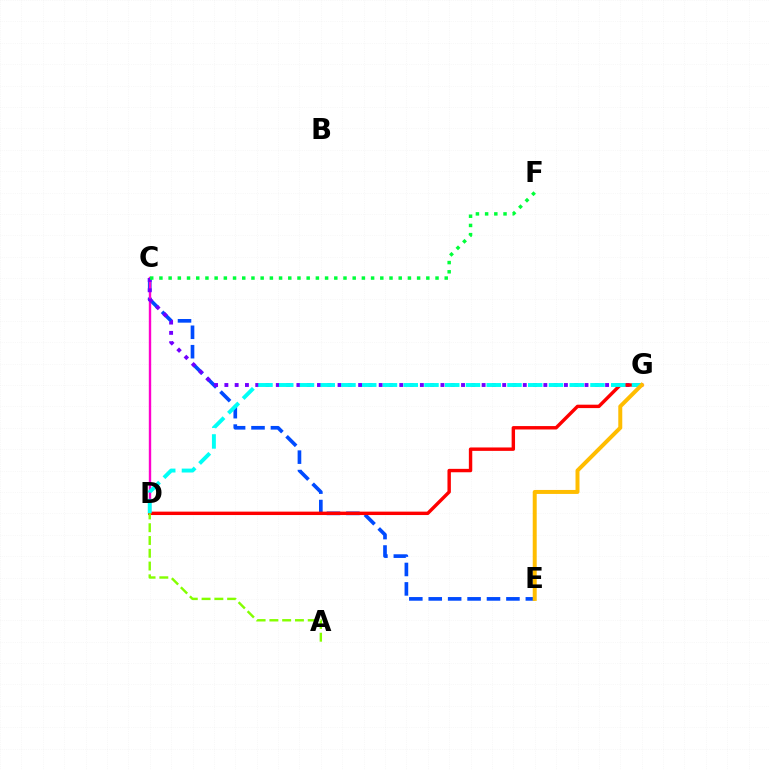{('C', 'E'): [{'color': '#004bff', 'line_style': 'dashed', 'thickness': 2.64}], ('C', 'D'): [{'color': '#ff00cf', 'line_style': 'solid', 'thickness': 1.72}], ('C', 'G'): [{'color': '#7200ff', 'line_style': 'dotted', 'thickness': 2.8}], ('D', 'G'): [{'color': '#ff0000', 'line_style': 'solid', 'thickness': 2.45}, {'color': '#00fff6', 'line_style': 'dashed', 'thickness': 2.82}], ('C', 'F'): [{'color': '#00ff39', 'line_style': 'dotted', 'thickness': 2.5}], ('A', 'D'): [{'color': '#84ff00', 'line_style': 'dashed', 'thickness': 1.74}], ('E', 'G'): [{'color': '#ffbd00', 'line_style': 'solid', 'thickness': 2.87}]}